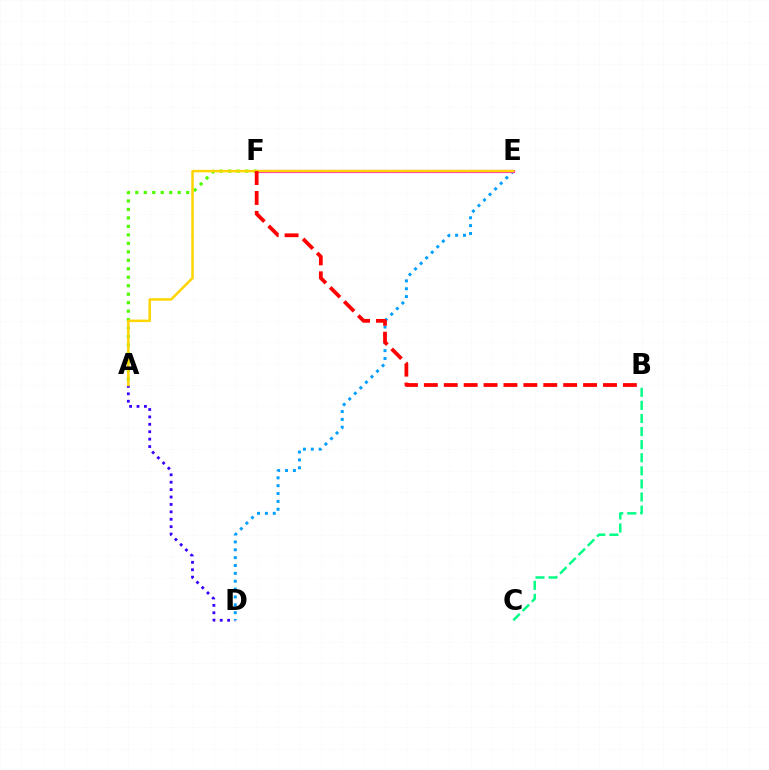{('A', 'D'): [{'color': '#3700ff', 'line_style': 'dotted', 'thickness': 2.01}], ('A', 'F'): [{'color': '#4fff00', 'line_style': 'dotted', 'thickness': 2.3}], ('D', 'E'): [{'color': '#009eff', 'line_style': 'dotted', 'thickness': 2.14}], ('E', 'F'): [{'color': '#ff00ed', 'line_style': 'solid', 'thickness': 2.28}], ('A', 'E'): [{'color': '#ffd500', 'line_style': 'solid', 'thickness': 1.8}], ('B', 'C'): [{'color': '#00ff86', 'line_style': 'dashed', 'thickness': 1.78}], ('B', 'F'): [{'color': '#ff0000', 'line_style': 'dashed', 'thickness': 2.7}]}